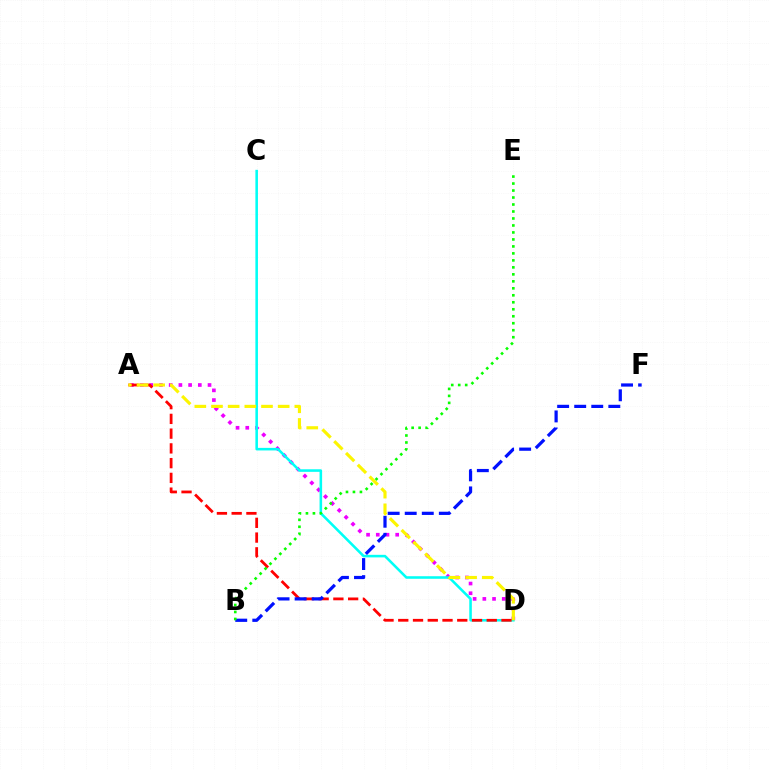{('A', 'D'): [{'color': '#ee00ff', 'line_style': 'dotted', 'thickness': 2.64}, {'color': '#ff0000', 'line_style': 'dashed', 'thickness': 2.0}, {'color': '#fcf500', 'line_style': 'dashed', 'thickness': 2.26}], ('C', 'D'): [{'color': '#00fff6', 'line_style': 'solid', 'thickness': 1.85}], ('B', 'F'): [{'color': '#0010ff', 'line_style': 'dashed', 'thickness': 2.32}], ('B', 'E'): [{'color': '#08ff00', 'line_style': 'dotted', 'thickness': 1.9}]}